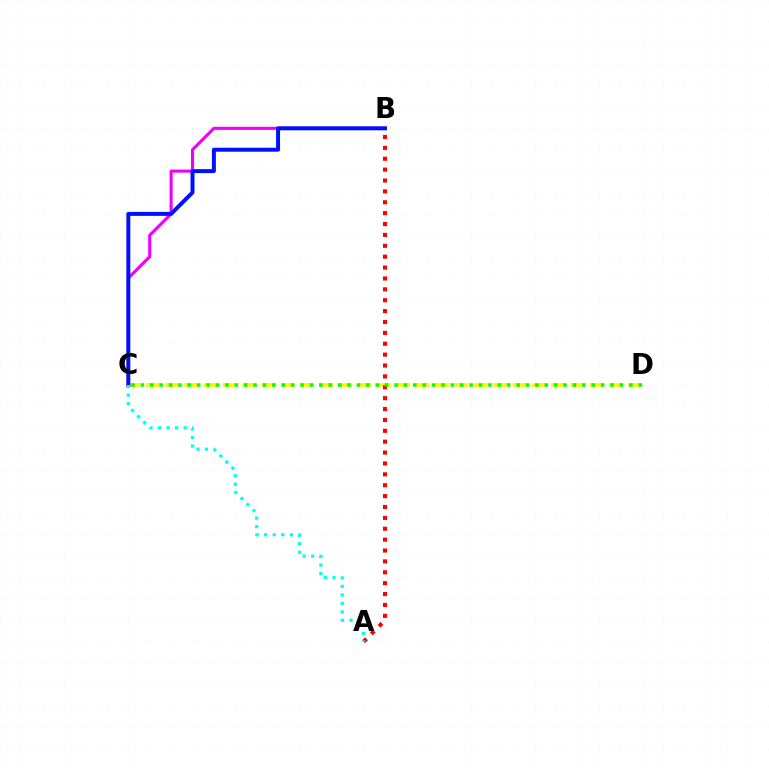{('C', 'D'): [{'color': '#fcf500', 'line_style': 'dashed', 'thickness': 2.62}, {'color': '#08ff00', 'line_style': 'dotted', 'thickness': 2.55}], ('B', 'C'): [{'color': '#ee00ff', 'line_style': 'solid', 'thickness': 2.23}, {'color': '#0010ff', 'line_style': 'solid', 'thickness': 2.85}], ('A', 'B'): [{'color': '#ff0000', 'line_style': 'dotted', 'thickness': 2.96}], ('A', 'C'): [{'color': '#00fff6', 'line_style': 'dotted', 'thickness': 2.32}]}